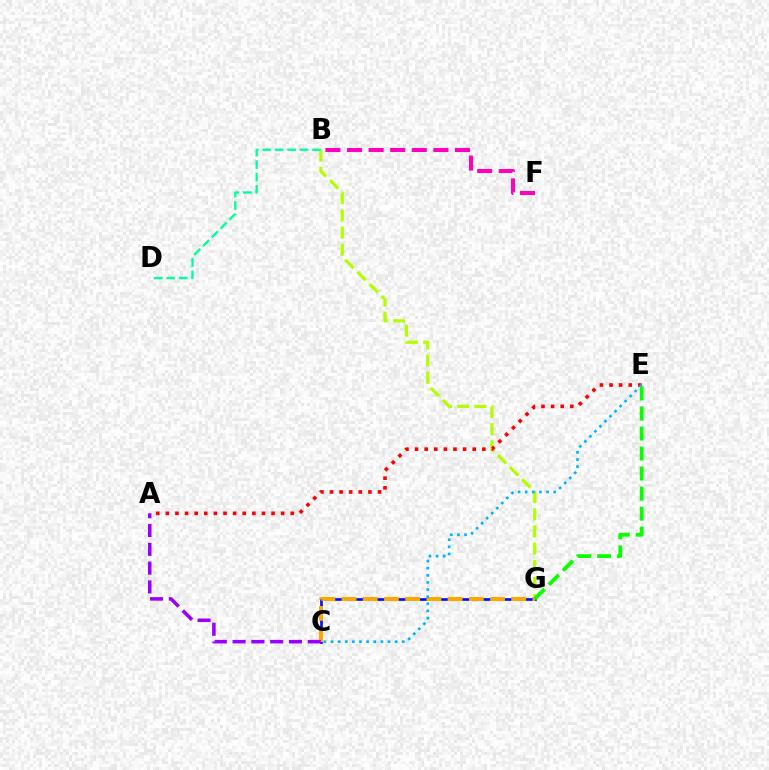{('C', 'G'): [{'color': '#0010ff', 'line_style': 'solid', 'thickness': 1.93}, {'color': '#ffa500', 'line_style': 'dashed', 'thickness': 2.88}], ('B', 'G'): [{'color': '#b3ff00', 'line_style': 'dashed', 'thickness': 2.33}], ('A', 'E'): [{'color': '#ff0000', 'line_style': 'dotted', 'thickness': 2.61}], ('C', 'E'): [{'color': '#00b5ff', 'line_style': 'dotted', 'thickness': 1.94}], ('A', 'C'): [{'color': '#9b00ff', 'line_style': 'dashed', 'thickness': 2.55}], ('E', 'G'): [{'color': '#08ff00', 'line_style': 'dashed', 'thickness': 2.72}], ('B', 'F'): [{'color': '#ff00bd', 'line_style': 'dashed', 'thickness': 2.93}], ('B', 'D'): [{'color': '#00ff9d', 'line_style': 'dashed', 'thickness': 1.69}]}